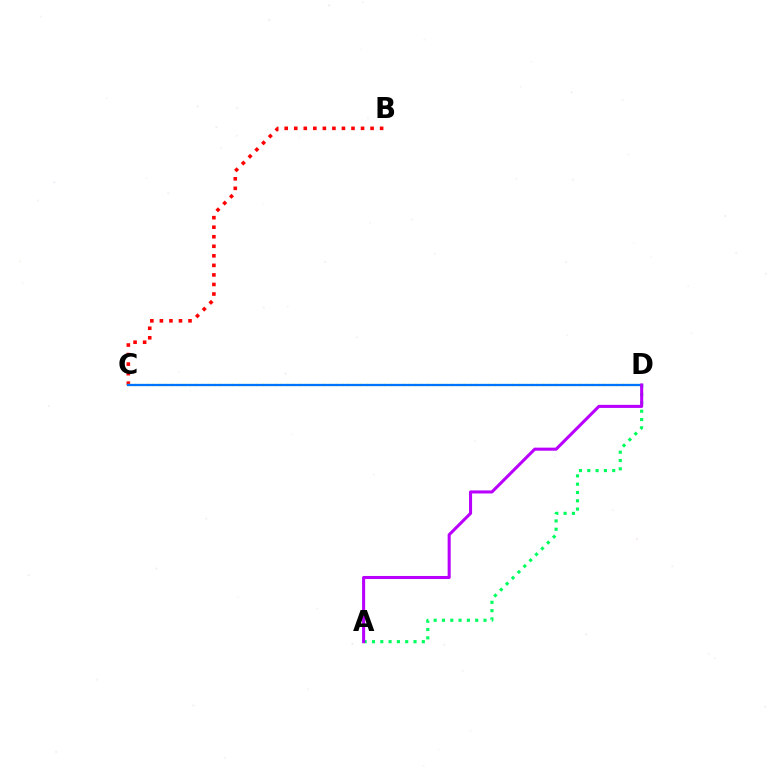{('B', 'C'): [{'color': '#ff0000', 'line_style': 'dotted', 'thickness': 2.59}], ('A', 'D'): [{'color': '#00ff5c', 'line_style': 'dotted', 'thickness': 2.26}, {'color': '#b900ff', 'line_style': 'solid', 'thickness': 2.2}], ('C', 'D'): [{'color': '#d1ff00', 'line_style': 'dotted', 'thickness': 1.66}, {'color': '#0074ff', 'line_style': 'solid', 'thickness': 1.64}]}